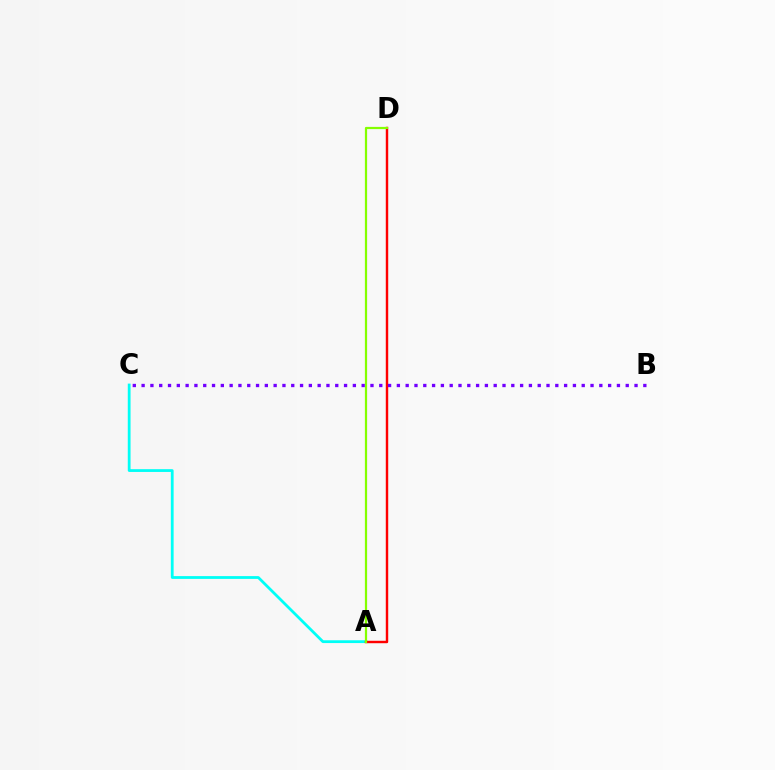{('A', 'C'): [{'color': '#00fff6', 'line_style': 'solid', 'thickness': 2.01}], ('A', 'D'): [{'color': '#ff0000', 'line_style': 'solid', 'thickness': 1.75}, {'color': '#84ff00', 'line_style': 'solid', 'thickness': 1.6}], ('B', 'C'): [{'color': '#7200ff', 'line_style': 'dotted', 'thickness': 2.39}]}